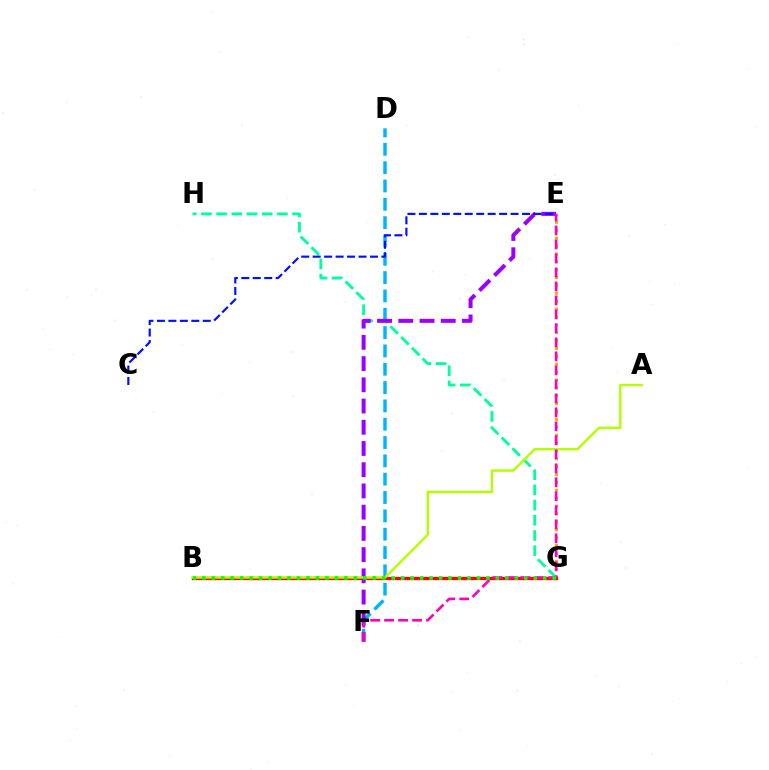{('G', 'H'): [{'color': '#00ff9d', 'line_style': 'dashed', 'thickness': 2.06}], ('D', 'F'): [{'color': '#00b5ff', 'line_style': 'dashed', 'thickness': 2.49}], ('E', 'G'): [{'color': '#ffa500', 'line_style': 'dotted', 'thickness': 2.14}], ('B', 'G'): [{'color': '#ff0000', 'line_style': 'solid', 'thickness': 2.39}, {'color': '#08ff00', 'line_style': 'dotted', 'thickness': 2.57}], ('E', 'F'): [{'color': '#9b00ff', 'line_style': 'dashed', 'thickness': 2.88}, {'color': '#ff00bd', 'line_style': 'dashed', 'thickness': 1.9}], ('A', 'B'): [{'color': '#b3ff00', 'line_style': 'solid', 'thickness': 1.74}], ('C', 'E'): [{'color': '#0010ff', 'line_style': 'dashed', 'thickness': 1.56}]}